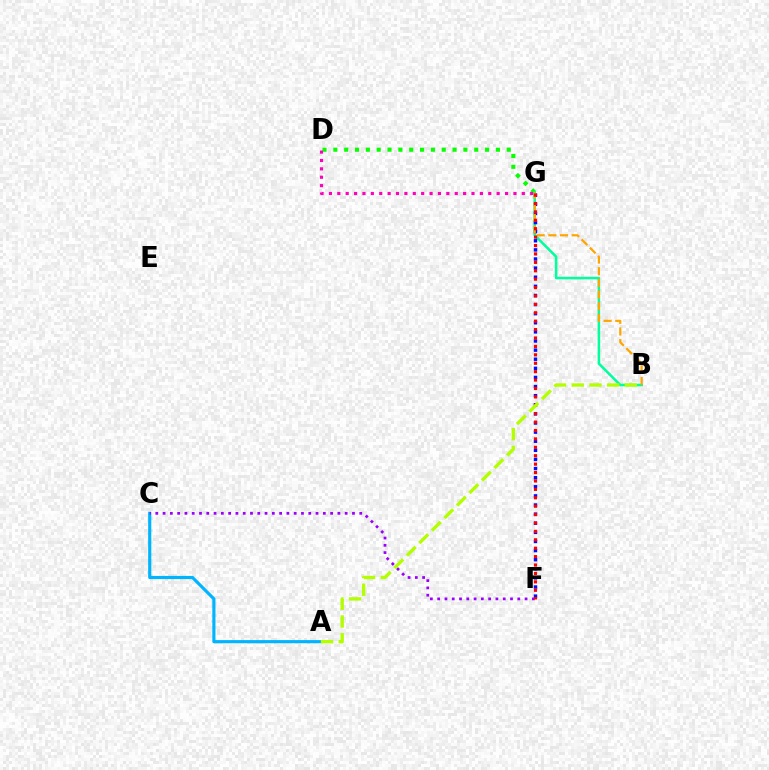{('D', 'G'): [{'color': '#08ff00', 'line_style': 'dotted', 'thickness': 2.94}, {'color': '#ff00bd', 'line_style': 'dotted', 'thickness': 2.28}], ('A', 'C'): [{'color': '#00b5ff', 'line_style': 'solid', 'thickness': 2.26}], ('B', 'G'): [{'color': '#00ff9d', 'line_style': 'solid', 'thickness': 1.82}, {'color': '#ffa500', 'line_style': 'dashed', 'thickness': 1.58}], ('F', 'G'): [{'color': '#0010ff', 'line_style': 'dotted', 'thickness': 2.48}, {'color': '#ff0000', 'line_style': 'dotted', 'thickness': 2.28}], ('C', 'F'): [{'color': '#9b00ff', 'line_style': 'dotted', 'thickness': 1.98}], ('A', 'B'): [{'color': '#b3ff00', 'line_style': 'dashed', 'thickness': 2.4}]}